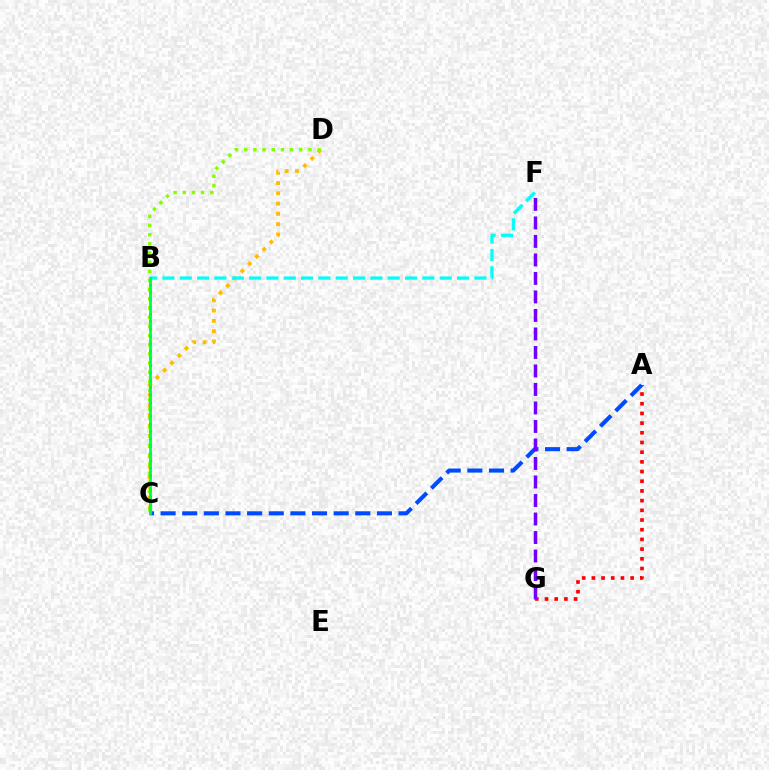{('A', 'G'): [{'color': '#ff0000', 'line_style': 'dotted', 'thickness': 2.63}], ('C', 'D'): [{'color': '#ffbd00', 'line_style': 'dotted', 'thickness': 2.79}, {'color': '#84ff00', 'line_style': 'dotted', 'thickness': 2.49}], ('A', 'C'): [{'color': '#004bff', 'line_style': 'dashed', 'thickness': 2.94}], ('B', 'C'): [{'color': '#ff00cf', 'line_style': 'dotted', 'thickness': 1.99}, {'color': '#00ff39', 'line_style': 'solid', 'thickness': 1.98}], ('B', 'F'): [{'color': '#00fff6', 'line_style': 'dashed', 'thickness': 2.35}], ('F', 'G'): [{'color': '#7200ff', 'line_style': 'dashed', 'thickness': 2.51}]}